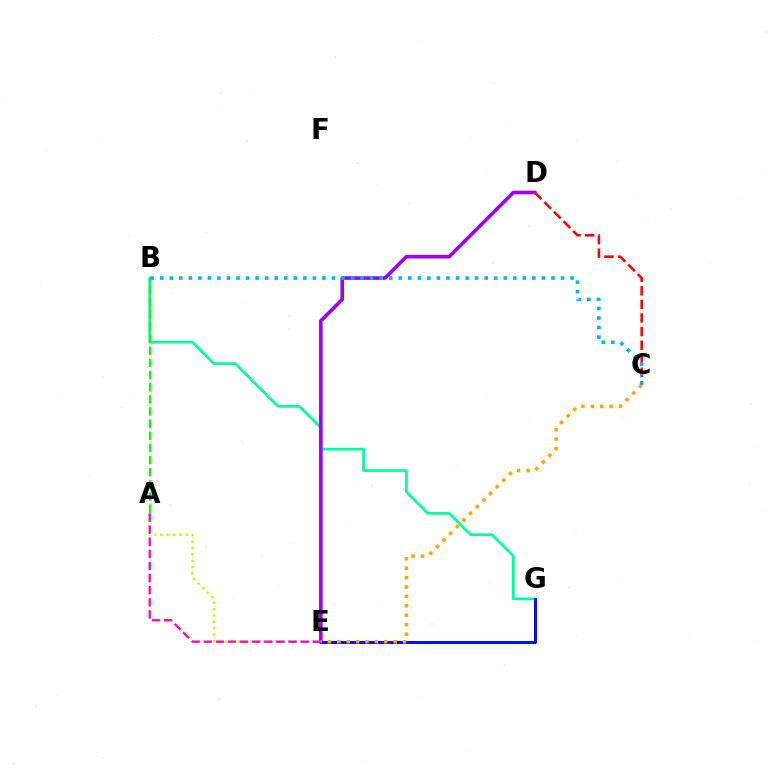{('B', 'G'): [{'color': '#00ff9d', 'line_style': 'solid', 'thickness': 1.95}], ('D', 'E'): [{'color': '#9b00ff', 'line_style': 'solid', 'thickness': 2.59}], ('E', 'G'): [{'color': '#0010ff', 'line_style': 'solid', 'thickness': 2.16}], ('C', 'D'): [{'color': '#ff0000', 'line_style': 'dashed', 'thickness': 1.84}], ('C', 'E'): [{'color': '#ffa500', 'line_style': 'dotted', 'thickness': 2.55}], ('A', 'B'): [{'color': '#08ff00', 'line_style': 'dashed', 'thickness': 1.65}], ('A', 'E'): [{'color': '#b3ff00', 'line_style': 'dotted', 'thickness': 1.73}, {'color': '#ff00bd', 'line_style': 'dashed', 'thickness': 1.65}], ('B', 'C'): [{'color': '#00b5ff', 'line_style': 'dotted', 'thickness': 2.59}]}